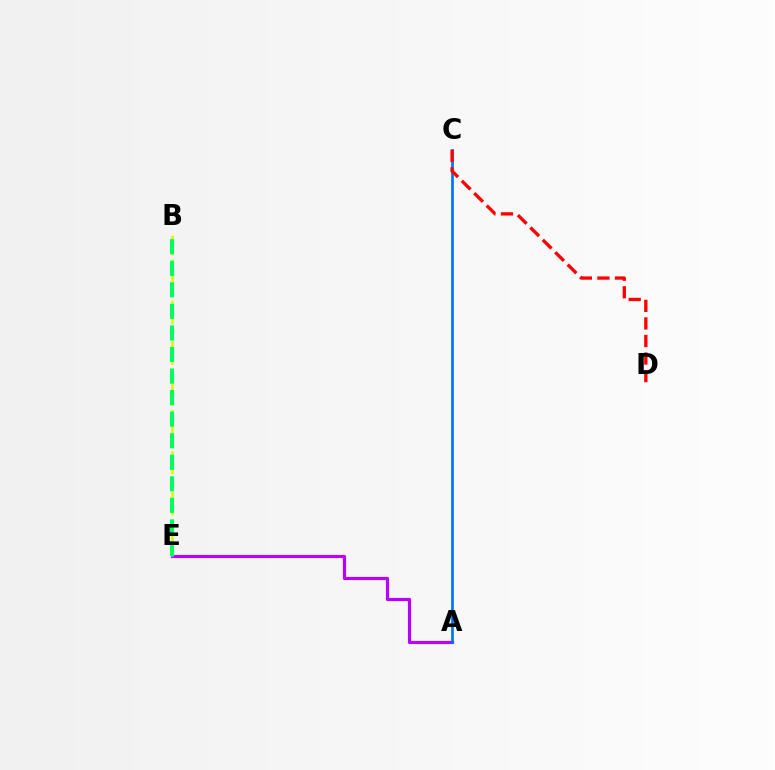{('A', 'E'): [{'color': '#b900ff', 'line_style': 'solid', 'thickness': 2.28}], ('A', 'C'): [{'color': '#0074ff', 'line_style': 'solid', 'thickness': 1.93}], ('C', 'D'): [{'color': '#ff0000', 'line_style': 'dashed', 'thickness': 2.39}], ('B', 'E'): [{'color': '#d1ff00', 'line_style': 'dashed', 'thickness': 1.86}, {'color': '#00ff5c', 'line_style': 'dashed', 'thickness': 2.93}]}